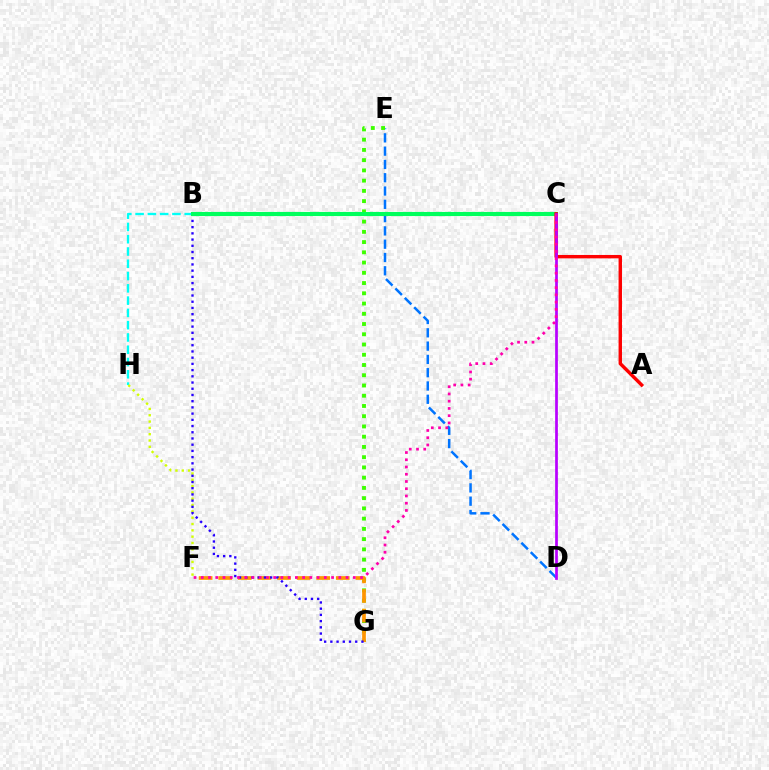{('D', 'E'): [{'color': '#0074ff', 'line_style': 'dashed', 'thickness': 1.81}], ('E', 'G'): [{'color': '#3dff00', 'line_style': 'dotted', 'thickness': 2.78}], ('B', 'H'): [{'color': '#00fff6', 'line_style': 'dashed', 'thickness': 1.67}], ('F', 'H'): [{'color': '#d1ff00', 'line_style': 'dotted', 'thickness': 1.72}], ('F', 'G'): [{'color': '#ff9400', 'line_style': 'dashed', 'thickness': 2.66}], ('B', 'G'): [{'color': '#2500ff', 'line_style': 'dotted', 'thickness': 1.69}], ('B', 'C'): [{'color': '#00ff5c', 'line_style': 'solid', 'thickness': 2.97}], ('A', 'C'): [{'color': '#ff0000', 'line_style': 'solid', 'thickness': 2.46}], ('C', 'D'): [{'color': '#b900ff', 'line_style': 'solid', 'thickness': 1.96}], ('C', 'F'): [{'color': '#ff00ac', 'line_style': 'dotted', 'thickness': 1.97}]}